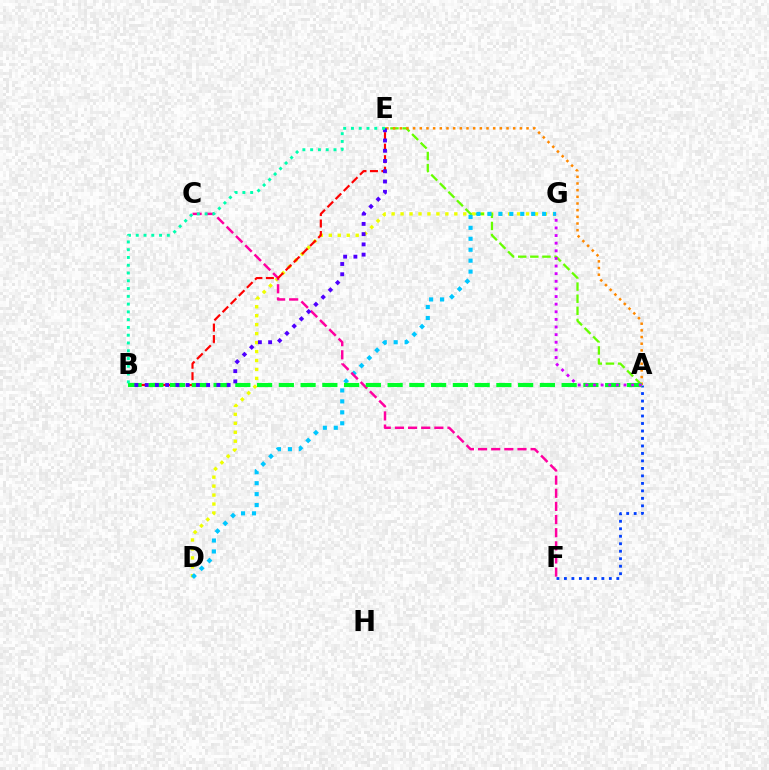{('D', 'G'): [{'color': '#eeff00', 'line_style': 'dotted', 'thickness': 2.43}, {'color': '#00c7ff', 'line_style': 'dotted', 'thickness': 2.97}], ('A', 'E'): [{'color': '#66ff00', 'line_style': 'dashed', 'thickness': 1.65}, {'color': '#ff8800', 'line_style': 'dotted', 'thickness': 1.81}], ('A', 'F'): [{'color': '#003fff', 'line_style': 'dotted', 'thickness': 2.03}], ('C', 'F'): [{'color': '#ff00a0', 'line_style': 'dashed', 'thickness': 1.79}], ('B', 'E'): [{'color': '#ff0000', 'line_style': 'dashed', 'thickness': 1.56}, {'color': '#4f00ff', 'line_style': 'dotted', 'thickness': 2.78}, {'color': '#00ffaf', 'line_style': 'dotted', 'thickness': 2.11}], ('A', 'B'): [{'color': '#00ff27', 'line_style': 'dashed', 'thickness': 2.96}], ('A', 'G'): [{'color': '#d600ff', 'line_style': 'dotted', 'thickness': 2.07}]}